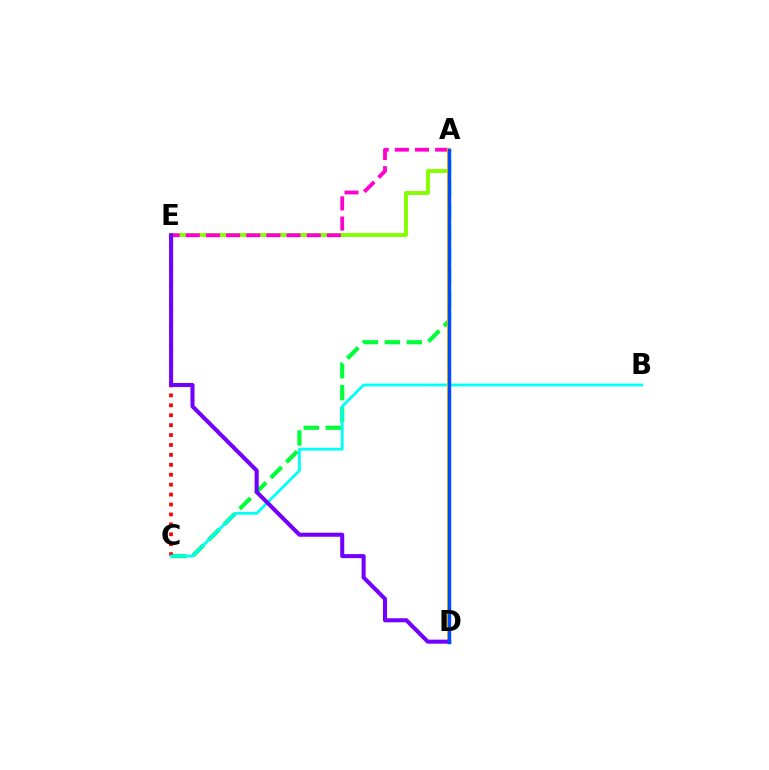{('A', 'E'): [{'color': '#84ff00', 'line_style': 'solid', 'thickness': 2.8}, {'color': '#ff00cf', 'line_style': 'dashed', 'thickness': 2.74}], ('A', 'C'): [{'color': '#00ff39', 'line_style': 'dashed', 'thickness': 2.99}], ('C', 'E'): [{'color': '#ff0000', 'line_style': 'dotted', 'thickness': 2.7}], ('B', 'C'): [{'color': '#00fff6', 'line_style': 'solid', 'thickness': 2.03}], ('A', 'D'): [{'color': '#ffbd00', 'line_style': 'solid', 'thickness': 2.96}, {'color': '#004bff', 'line_style': 'solid', 'thickness': 2.44}], ('D', 'E'): [{'color': '#7200ff', 'line_style': 'solid', 'thickness': 2.91}]}